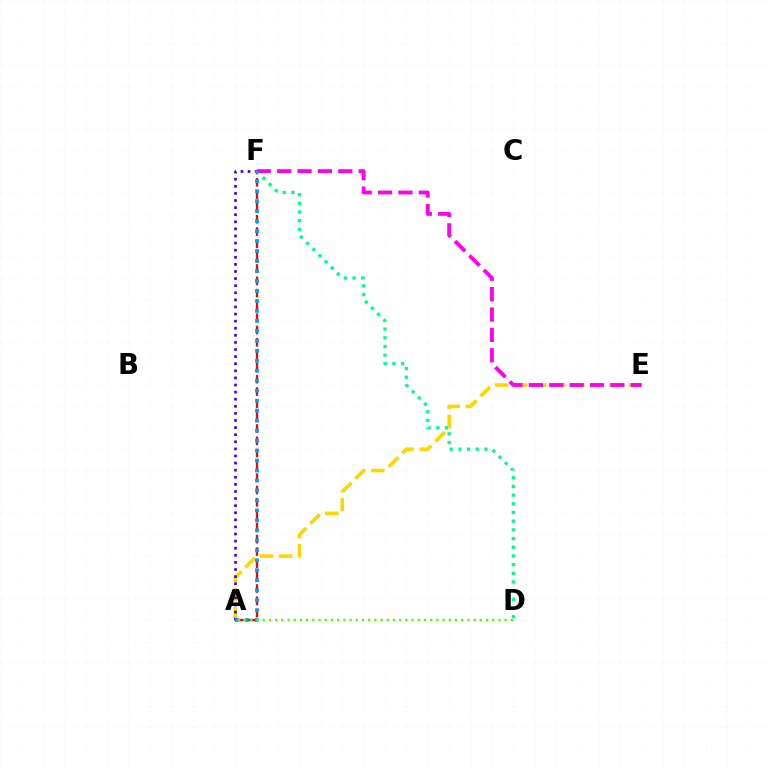{('A', 'E'): [{'color': '#ffd500', 'line_style': 'dashed', 'thickness': 2.59}], ('A', 'F'): [{'color': '#ff0000', 'line_style': 'dashed', 'thickness': 1.67}, {'color': '#3700ff', 'line_style': 'dotted', 'thickness': 1.93}, {'color': '#009eff', 'line_style': 'dotted', 'thickness': 2.71}], ('D', 'F'): [{'color': '#00ff86', 'line_style': 'dotted', 'thickness': 2.36}], ('E', 'F'): [{'color': '#ff00ed', 'line_style': 'dashed', 'thickness': 2.77}], ('A', 'D'): [{'color': '#4fff00', 'line_style': 'dotted', 'thickness': 1.69}]}